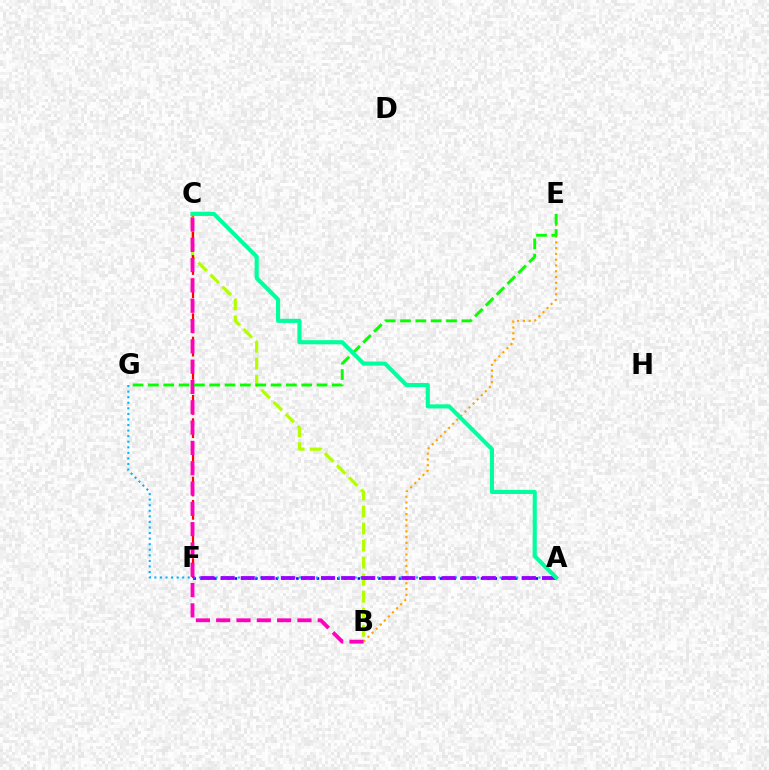{('B', 'C'): [{'color': '#b3ff00', 'line_style': 'dashed', 'thickness': 2.32}, {'color': '#ff00bd', 'line_style': 'dashed', 'thickness': 2.76}], ('B', 'E'): [{'color': '#ffa500', 'line_style': 'dotted', 'thickness': 1.57}], ('C', 'F'): [{'color': '#ff0000', 'line_style': 'dashed', 'thickness': 1.58}], ('A', 'F'): [{'color': '#0010ff', 'line_style': 'dotted', 'thickness': 1.86}, {'color': '#9b00ff', 'line_style': 'dashed', 'thickness': 2.73}], ('A', 'G'): [{'color': '#00b5ff', 'line_style': 'dotted', 'thickness': 1.51}], ('E', 'G'): [{'color': '#08ff00', 'line_style': 'dashed', 'thickness': 2.08}], ('A', 'C'): [{'color': '#00ff9d', 'line_style': 'solid', 'thickness': 2.96}]}